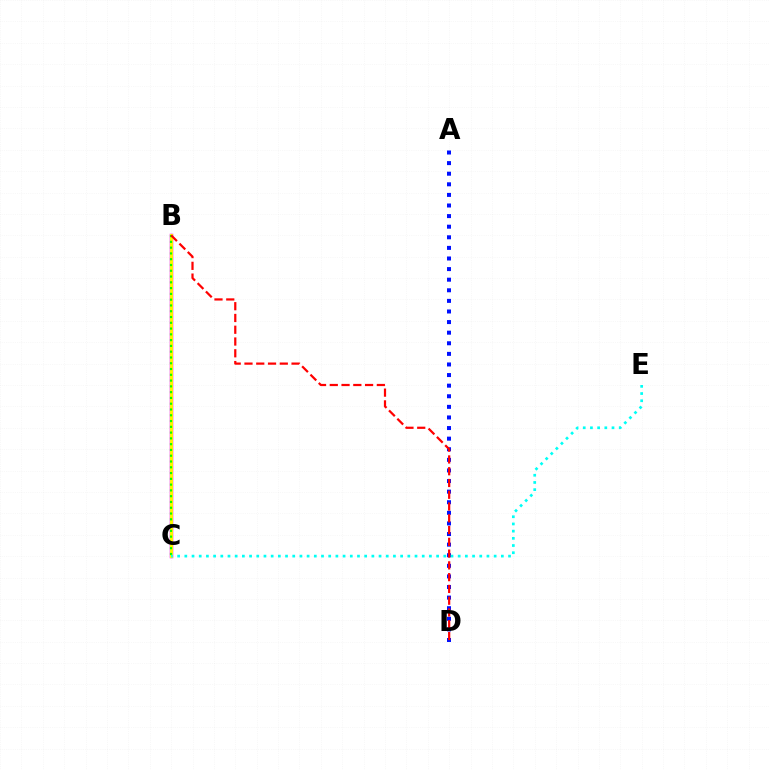{('B', 'C'): [{'color': '#ee00ff', 'line_style': 'solid', 'thickness': 2.52}, {'color': '#fcf500', 'line_style': 'solid', 'thickness': 2.22}, {'color': '#08ff00', 'line_style': 'dotted', 'thickness': 1.57}], ('A', 'D'): [{'color': '#0010ff', 'line_style': 'dotted', 'thickness': 2.88}], ('C', 'E'): [{'color': '#00fff6', 'line_style': 'dotted', 'thickness': 1.95}], ('B', 'D'): [{'color': '#ff0000', 'line_style': 'dashed', 'thickness': 1.6}]}